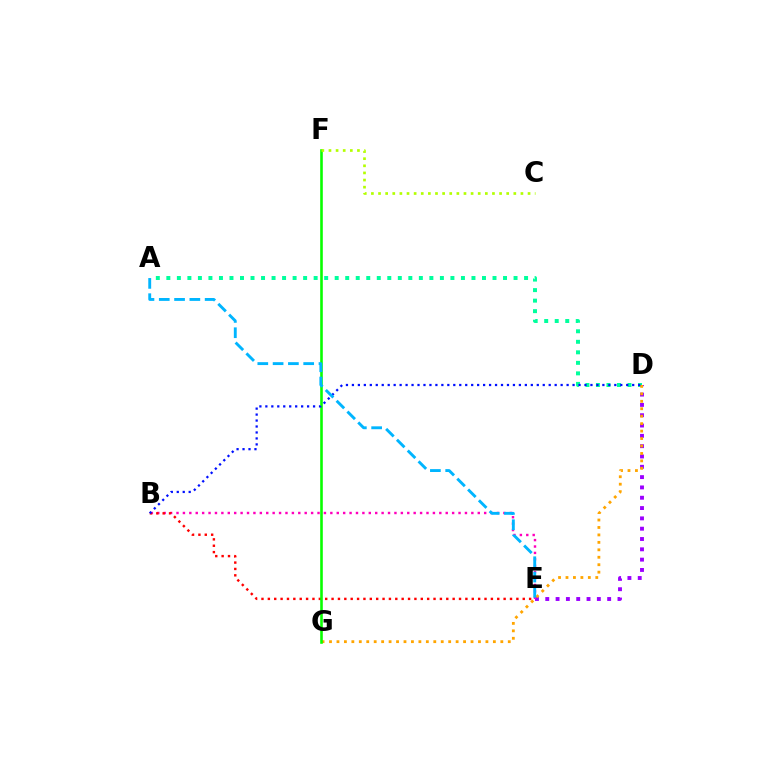{('A', 'D'): [{'color': '#00ff9d', 'line_style': 'dotted', 'thickness': 2.86}], ('D', 'E'): [{'color': '#9b00ff', 'line_style': 'dotted', 'thickness': 2.8}], ('B', 'E'): [{'color': '#ff00bd', 'line_style': 'dotted', 'thickness': 1.74}, {'color': '#ff0000', 'line_style': 'dotted', 'thickness': 1.73}], ('D', 'G'): [{'color': '#ffa500', 'line_style': 'dotted', 'thickness': 2.02}], ('F', 'G'): [{'color': '#08ff00', 'line_style': 'solid', 'thickness': 1.87}], ('B', 'D'): [{'color': '#0010ff', 'line_style': 'dotted', 'thickness': 1.62}], ('A', 'E'): [{'color': '#00b5ff', 'line_style': 'dashed', 'thickness': 2.08}], ('C', 'F'): [{'color': '#b3ff00', 'line_style': 'dotted', 'thickness': 1.93}]}